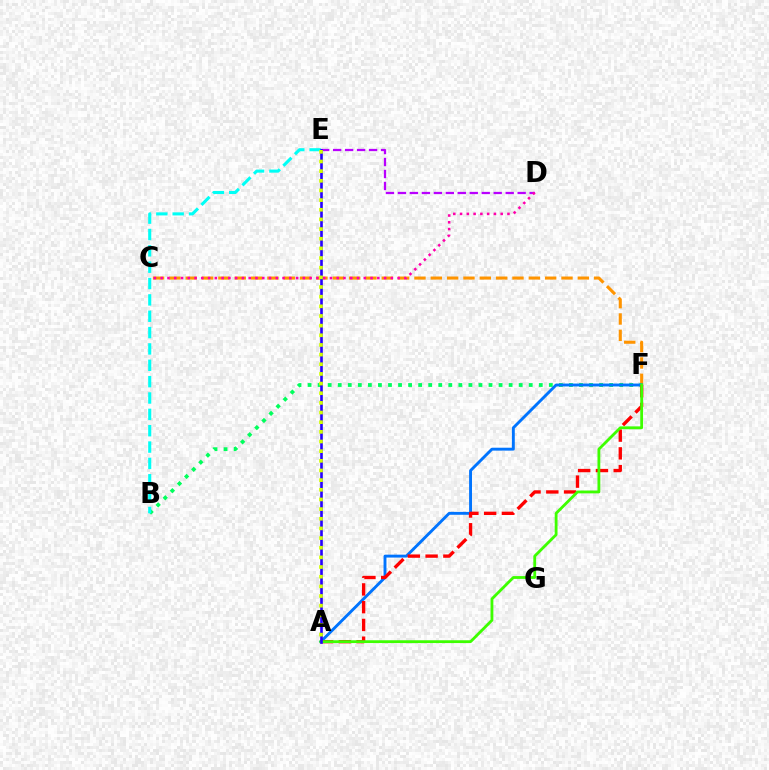{('D', 'E'): [{'color': '#b900ff', 'line_style': 'dashed', 'thickness': 1.63}], ('C', 'F'): [{'color': '#ff9400', 'line_style': 'dashed', 'thickness': 2.22}], ('B', 'F'): [{'color': '#00ff5c', 'line_style': 'dotted', 'thickness': 2.73}], ('B', 'E'): [{'color': '#00fff6', 'line_style': 'dashed', 'thickness': 2.22}], ('A', 'F'): [{'color': '#0074ff', 'line_style': 'solid', 'thickness': 2.09}, {'color': '#ff0000', 'line_style': 'dashed', 'thickness': 2.41}, {'color': '#3dff00', 'line_style': 'solid', 'thickness': 2.02}], ('A', 'E'): [{'color': '#2500ff', 'line_style': 'solid', 'thickness': 1.89}, {'color': '#d1ff00', 'line_style': 'dotted', 'thickness': 2.62}], ('C', 'D'): [{'color': '#ff00ac', 'line_style': 'dotted', 'thickness': 1.84}]}